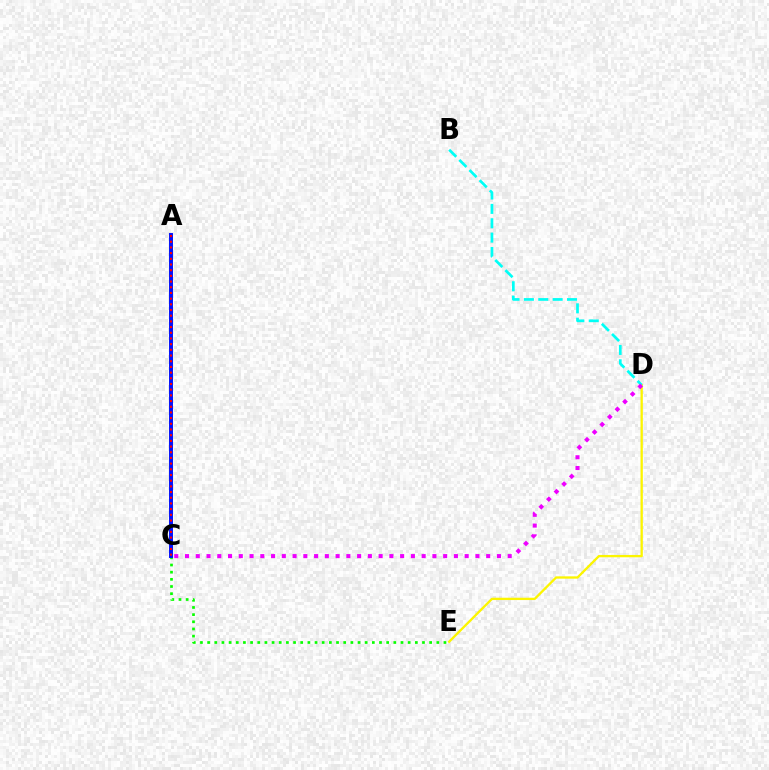{('C', 'E'): [{'color': '#08ff00', 'line_style': 'dotted', 'thickness': 1.95}], ('A', 'C'): [{'color': '#0010ff', 'line_style': 'solid', 'thickness': 2.84}, {'color': '#ff0000', 'line_style': 'dotted', 'thickness': 1.55}], ('D', 'E'): [{'color': '#fcf500', 'line_style': 'solid', 'thickness': 1.67}], ('B', 'D'): [{'color': '#00fff6', 'line_style': 'dashed', 'thickness': 1.95}], ('C', 'D'): [{'color': '#ee00ff', 'line_style': 'dotted', 'thickness': 2.92}]}